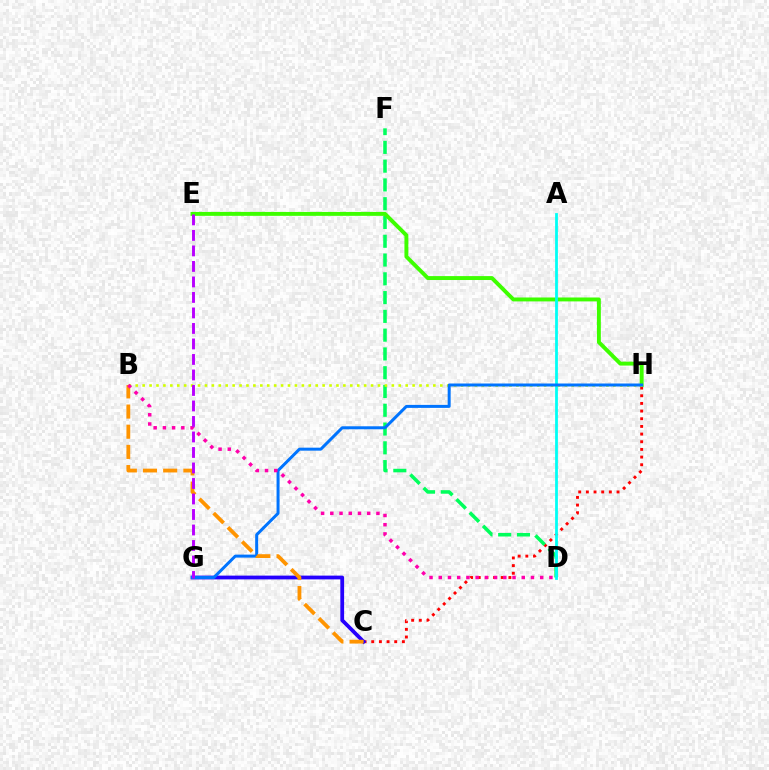{('C', 'H'): [{'color': '#ff0000', 'line_style': 'dotted', 'thickness': 2.08}], ('D', 'F'): [{'color': '#00ff5c', 'line_style': 'dashed', 'thickness': 2.55}], ('C', 'G'): [{'color': '#2500ff', 'line_style': 'solid', 'thickness': 2.72}], ('E', 'H'): [{'color': '#3dff00', 'line_style': 'solid', 'thickness': 2.82}], ('A', 'D'): [{'color': '#00fff6', 'line_style': 'solid', 'thickness': 2.0}], ('B', 'H'): [{'color': '#d1ff00', 'line_style': 'dotted', 'thickness': 1.88}], ('G', 'H'): [{'color': '#0074ff', 'line_style': 'solid', 'thickness': 2.16}], ('B', 'C'): [{'color': '#ff9400', 'line_style': 'dashed', 'thickness': 2.74}], ('B', 'D'): [{'color': '#ff00ac', 'line_style': 'dotted', 'thickness': 2.51}], ('E', 'G'): [{'color': '#b900ff', 'line_style': 'dashed', 'thickness': 2.11}]}